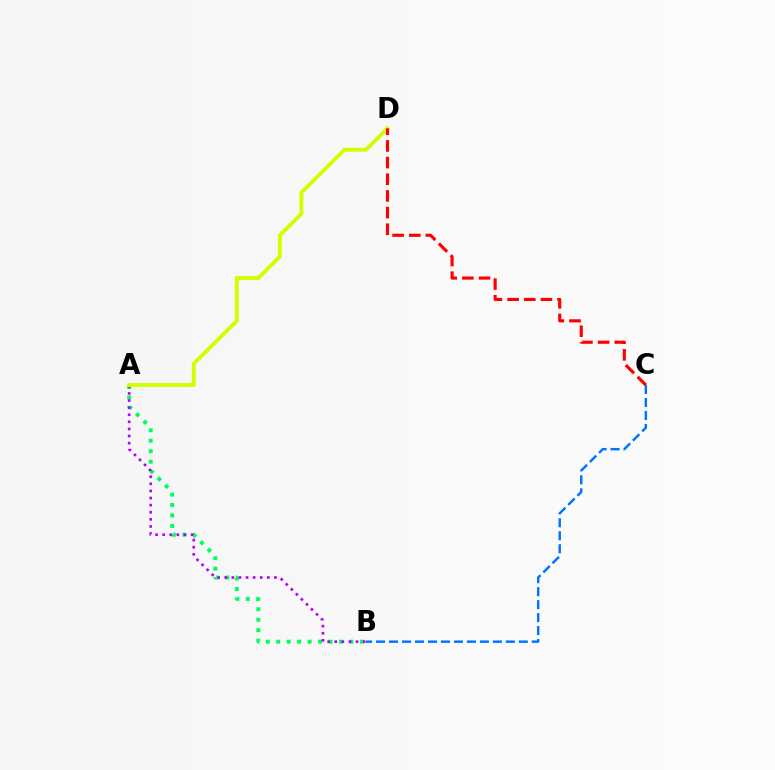{('A', 'B'): [{'color': '#00ff5c', 'line_style': 'dotted', 'thickness': 2.84}, {'color': '#b900ff', 'line_style': 'dotted', 'thickness': 1.93}], ('B', 'C'): [{'color': '#0074ff', 'line_style': 'dashed', 'thickness': 1.76}], ('A', 'D'): [{'color': '#d1ff00', 'line_style': 'solid', 'thickness': 2.8}], ('C', 'D'): [{'color': '#ff0000', 'line_style': 'dashed', 'thickness': 2.26}]}